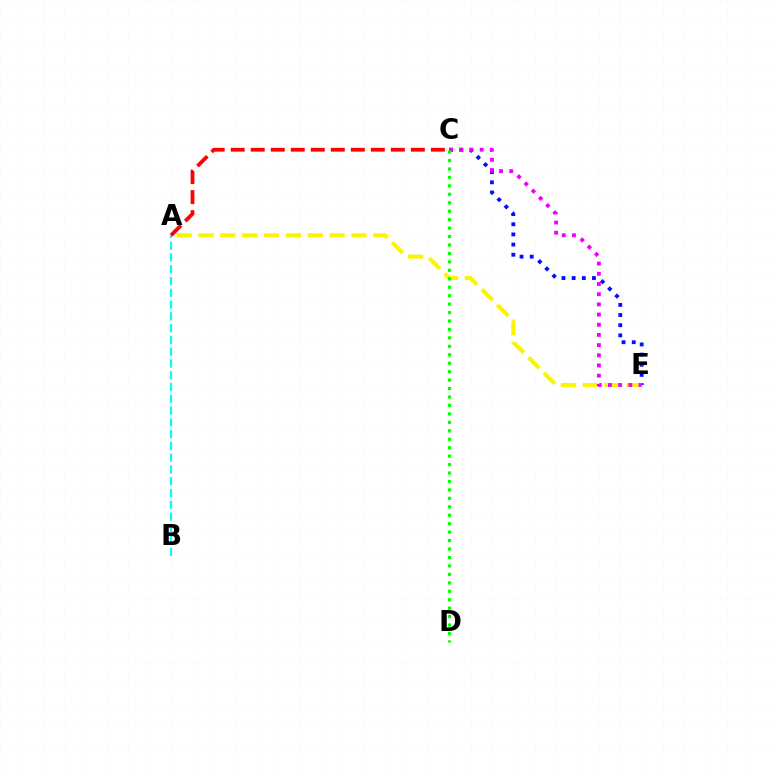{('C', 'E'): [{'color': '#0010ff', 'line_style': 'dotted', 'thickness': 2.76}, {'color': '#ee00ff', 'line_style': 'dotted', 'thickness': 2.77}], ('A', 'B'): [{'color': '#00fff6', 'line_style': 'dashed', 'thickness': 1.6}], ('A', 'E'): [{'color': '#fcf500', 'line_style': 'dashed', 'thickness': 2.97}], ('C', 'D'): [{'color': '#08ff00', 'line_style': 'dotted', 'thickness': 2.29}], ('A', 'C'): [{'color': '#ff0000', 'line_style': 'dashed', 'thickness': 2.72}]}